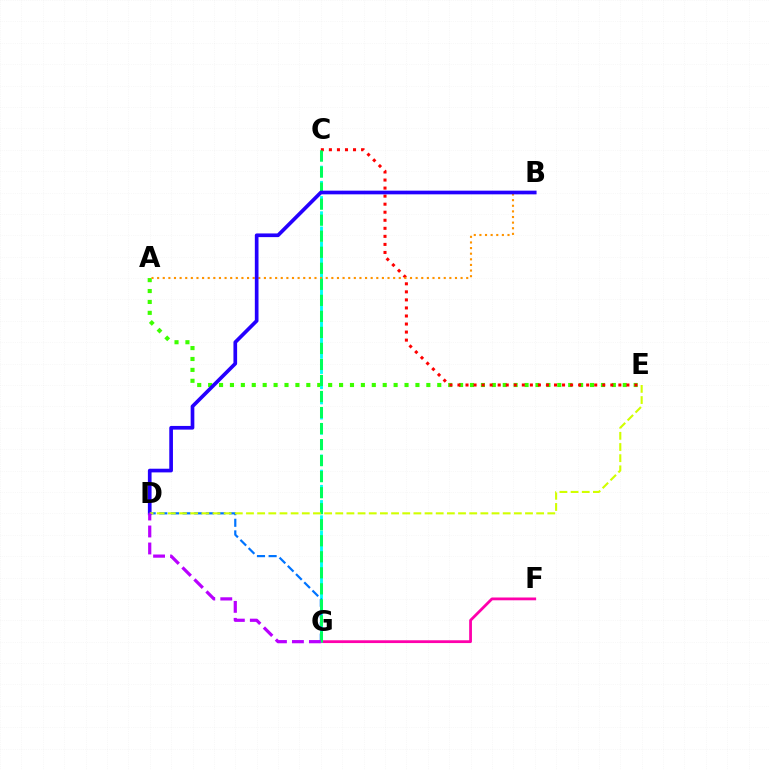{('A', 'E'): [{'color': '#3dff00', 'line_style': 'dotted', 'thickness': 2.96}], ('F', 'G'): [{'color': '#ff00ac', 'line_style': 'solid', 'thickness': 2.01}], ('C', 'G'): [{'color': '#00fff6', 'line_style': 'dashed', 'thickness': 2.06}, {'color': '#00ff5c', 'line_style': 'dashed', 'thickness': 2.18}], ('C', 'E'): [{'color': '#ff0000', 'line_style': 'dotted', 'thickness': 2.19}], ('D', 'G'): [{'color': '#0074ff', 'line_style': 'dashed', 'thickness': 1.58}, {'color': '#b900ff', 'line_style': 'dashed', 'thickness': 2.31}], ('A', 'B'): [{'color': '#ff9400', 'line_style': 'dotted', 'thickness': 1.53}], ('B', 'D'): [{'color': '#2500ff', 'line_style': 'solid', 'thickness': 2.65}], ('D', 'E'): [{'color': '#d1ff00', 'line_style': 'dashed', 'thickness': 1.52}]}